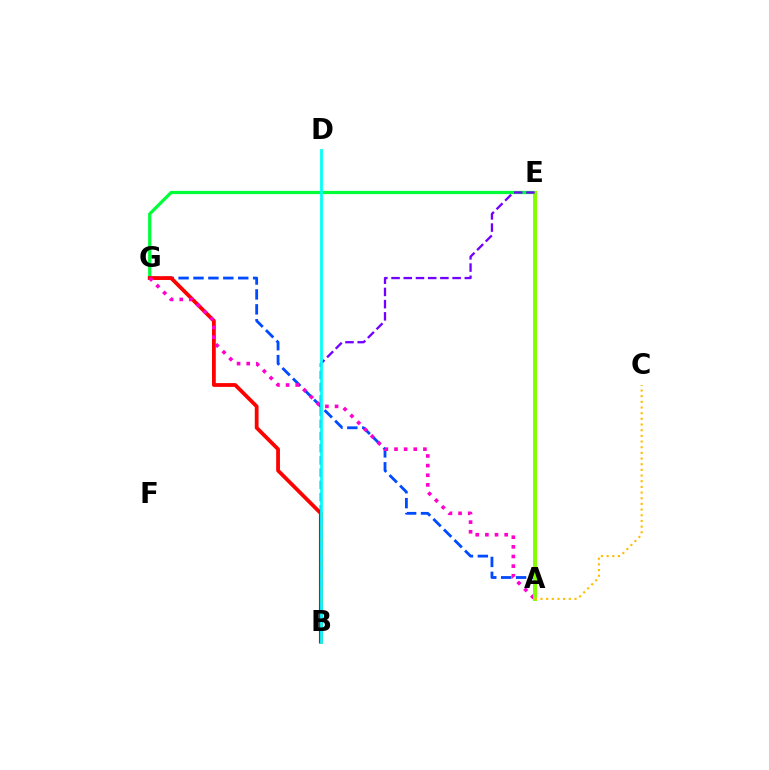{('E', 'G'): [{'color': '#00ff39', 'line_style': 'solid', 'thickness': 2.32}], ('A', 'G'): [{'color': '#004bff', 'line_style': 'dashed', 'thickness': 2.03}, {'color': '#ff00cf', 'line_style': 'dotted', 'thickness': 2.62}], ('B', 'G'): [{'color': '#ff0000', 'line_style': 'solid', 'thickness': 2.73}], ('A', 'E'): [{'color': '#84ff00', 'line_style': 'solid', 'thickness': 2.87}], ('B', 'E'): [{'color': '#7200ff', 'line_style': 'dashed', 'thickness': 1.66}], ('B', 'D'): [{'color': '#00fff6', 'line_style': 'solid', 'thickness': 1.97}], ('A', 'C'): [{'color': '#ffbd00', 'line_style': 'dotted', 'thickness': 1.54}]}